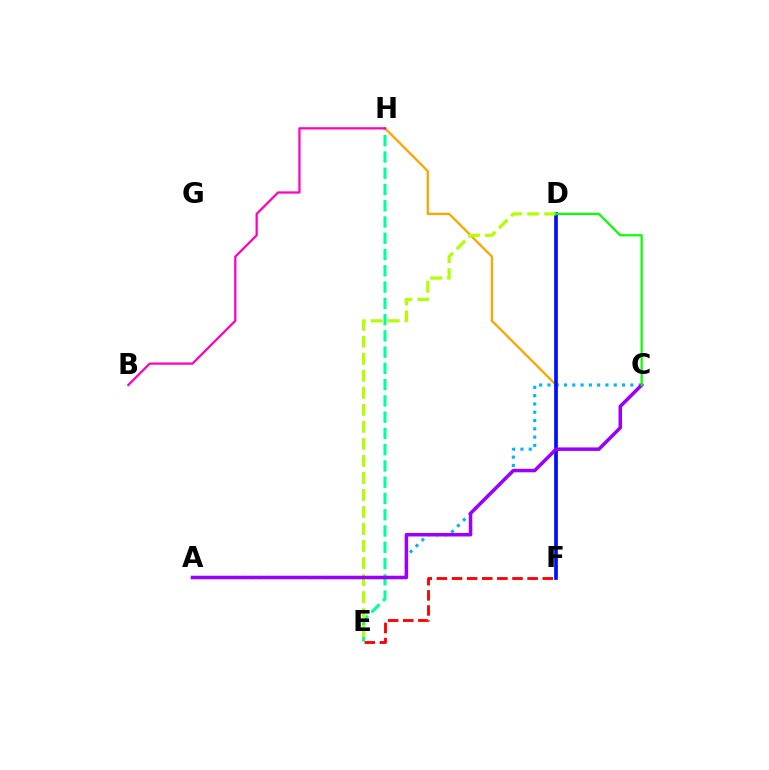{('E', 'F'): [{'color': '#ff0000', 'line_style': 'dashed', 'thickness': 2.05}], ('A', 'C'): [{'color': '#00b5ff', 'line_style': 'dotted', 'thickness': 2.25}, {'color': '#9b00ff', 'line_style': 'solid', 'thickness': 2.52}], ('E', 'H'): [{'color': '#00ff9d', 'line_style': 'dashed', 'thickness': 2.21}], ('F', 'H'): [{'color': '#ffa500', 'line_style': 'solid', 'thickness': 1.66}], ('D', 'F'): [{'color': '#0010ff', 'line_style': 'solid', 'thickness': 2.66}], ('D', 'E'): [{'color': '#b3ff00', 'line_style': 'dashed', 'thickness': 2.31}], ('B', 'H'): [{'color': '#ff00bd', 'line_style': 'solid', 'thickness': 1.62}], ('C', 'D'): [{'color': '#08ff00', 'line_style': 'solid', 'thickness': 1.6}]}